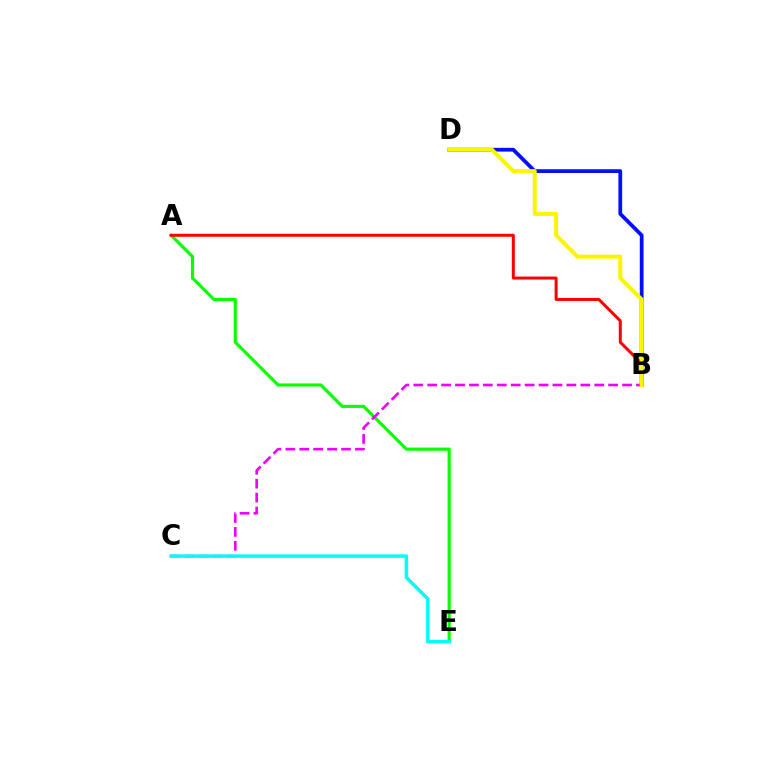{('A', 'E'): [{'color': '#08ff00', 'line_style': 'solid', 'thickness': 2.26}], ('A', 'B'): [{'color': '#ff0000', 'line_style': 'solid', 'thickness': 2.16}], ('B', 'D'): [{'color': '#0010ff', 'line_style': 'solid', 'thickness': 2.71}, {'color': '#fcf500', 'line_style': 'solid', 'thickness': 2.88}], ('B', 'C'): [{'color': '#ee00ff', 'line_style': 'dashed', 'thickness': 1.89}], ('C', 'E'): [{'color': '#00fff6', 'line_style': 'solid', 'thickness': 2.5}]}